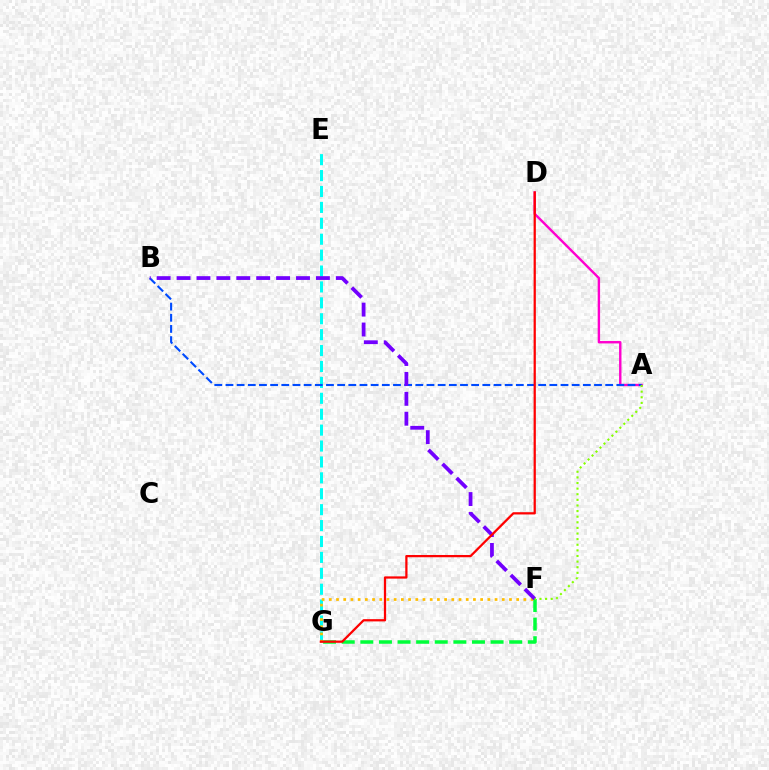{('E', 'G'): [{'color': '#00fff6', 'line_style': 'dashed', 'thickness': 2.16}], ('F', 'G'): [{'color': '#00ff39', 'line_style': 'dashed', 'thickness': 2.53}, {'color': '#ffbd00', 'line_style': 'dotted', 'thickness': 1.96}], ('A', 'D'): [{'color': '#ff00cf', 'line_style': 'solid', 'thickness': 1.73}], ('A', 'B'): [{'color': '#004bff', 'line_style': 'dashed', 'thickness': 1.52}], ('B', 'F'): [{'color': '#7200ff', 'line_style': 'dashed', 'thickness': 2.7}], ('D', 'G'): [{'color': '#ff0000', 'line_style': 'solid', 'thickness': 1.62}], ('A', 'F'): [{'color': '#84ff00', 'line_style': 'dotted', 'thickness': 1.53}]}